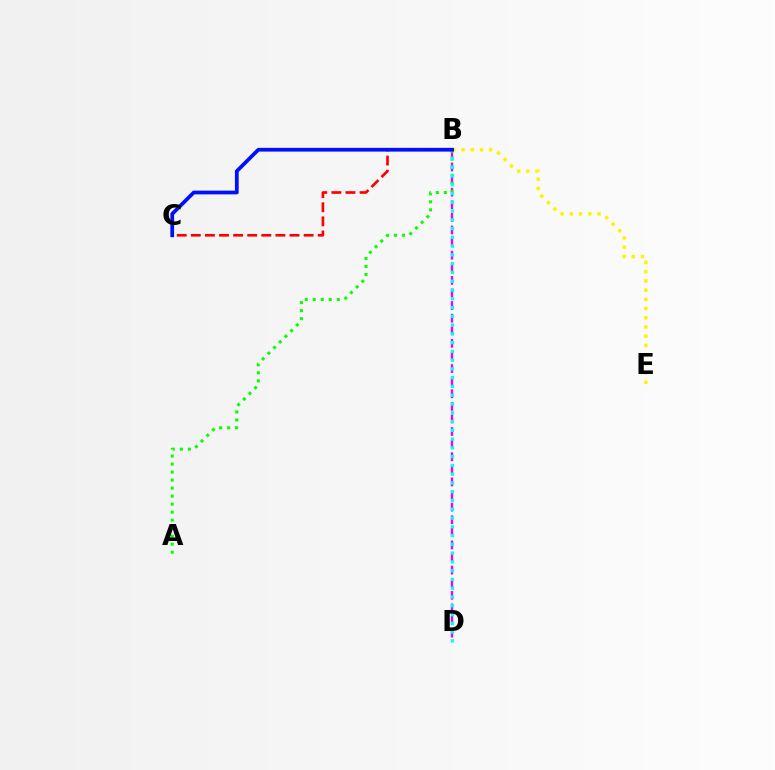{('B', 'D'): [{'color': '#ee00ff', 'line_style': 'dashed', 'thickness': 1.71}, {'color': '#00fff6', 'line_style': 'dotted', 'thickness': 2.38}], ('B', 'E'): [{'color': '#fcf500', 'line_style': 'dotted', 'thickness': 2.5}], ('A', 'B'): [{'color': '#08ff00', 'line_style': 'dotted', 'thickness': 2.18}], ('B', 'C'): [{'color': '#ff0000', 'line_style': 'dashed', 'thickness': 1.92}, {'color': '#0010ff', 'line_style': 'solid', 'thickness': 2.69}]}